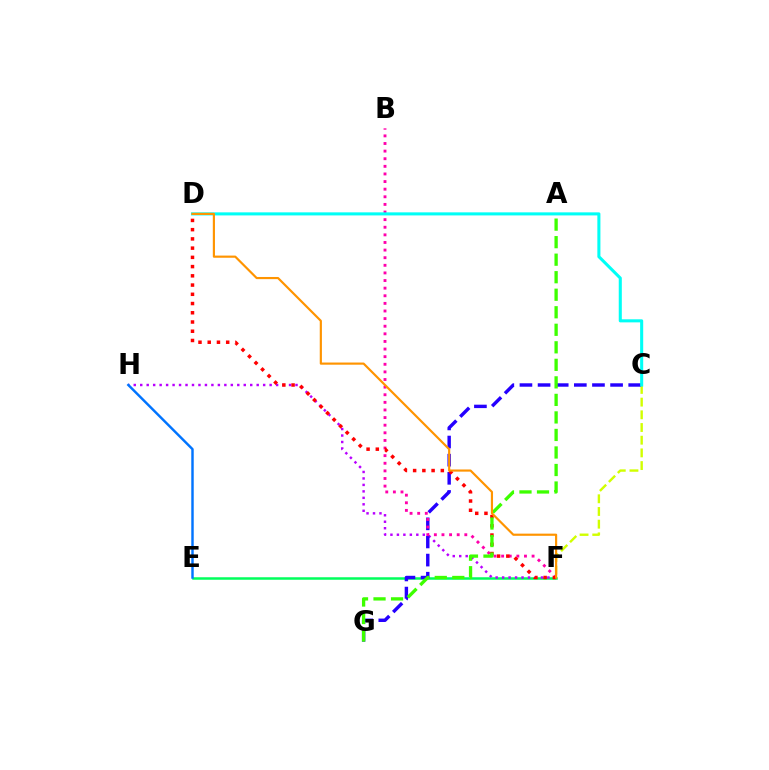{('E', 'F'): [{'color': '#00ff5c', 'line_style': 'solid', 'thickness': 1.8}], ('F', 'H'): [{'color': '#b900ff', 'line_style': 'dotted', 'thickness': 1.76}], ('E', 'H'): [{'color': '#0074ff', 'line_style': 'solid', 'thickness': 1.76}], ('C', 'F'): [{'color': '#d1ff00', 'line_style': 'dashed', 'thickness': 1.72}], ('C', 'G'): [{'color': '#2500ff', 'line_style': 'dashed', 'thickness': 2.46}], ('B', 'F'): [{'color': '#ff00ac', 'line_style': 'dotted', 'thickness': 2.07}], ('C', 'D'): [{'color': '#00fff6', 'line_style': 'solid', 'thickness': 2.21}], ('D', 'F'): [{'color': '#ff0000', 'line_style': 'dotted', 'thickness': 2.51}, {'color': '#ff9400', 'line_style': 'solid', 'thickness': 1.56}], ('A', 'G'): [{'color': '#3dff00', 'line_style': 'dashed', 'thickness': 2.38}]}